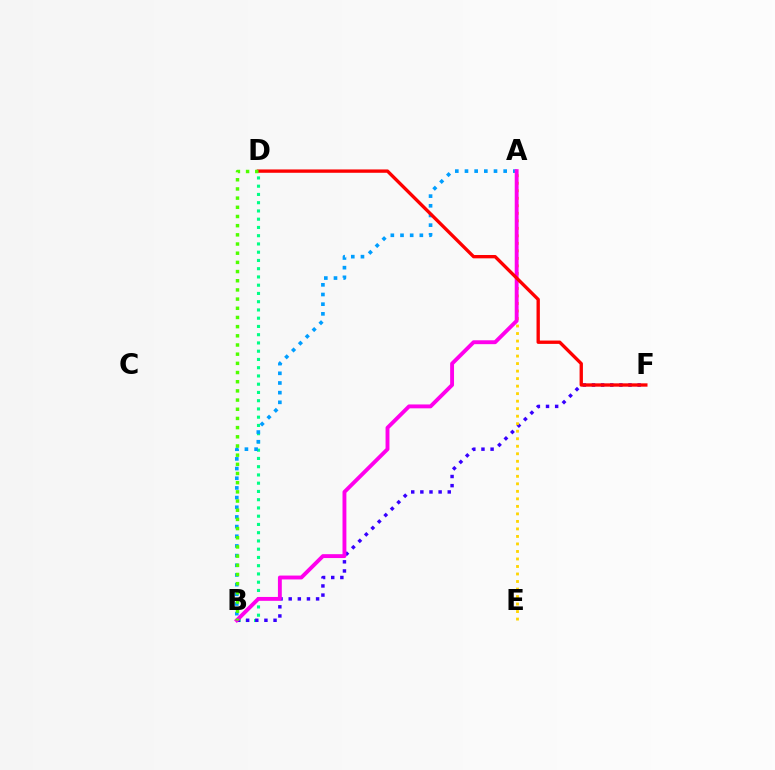{('B', 'D'): [{'color': '#00ff86', 'line_style': 'dotted', 'thickness': 2.24}, {'color': '#4fff00', 'line_style': 'dotted', 'thickness': 2.49}], ('B', 'F'): [{'color': '#3700ff', 'line_style': 'dotted', 'thickness': 2.48}], ('A', 'E'): [{'color': '#ffd500', 'line_style': 'dotted', 'thickness': 2.04}], ('A', 'B'): [{'color': '#009eff', 'line_style': 'dotted', 'thickness': 2.63}, {'color': '#ff00ed', 'line_style': 'solid', 'thickness': 2.79}], ('D', 'F'): [{'color': '#ff0000', 'line_style': 'solid', 'thickness': 2.4}]}